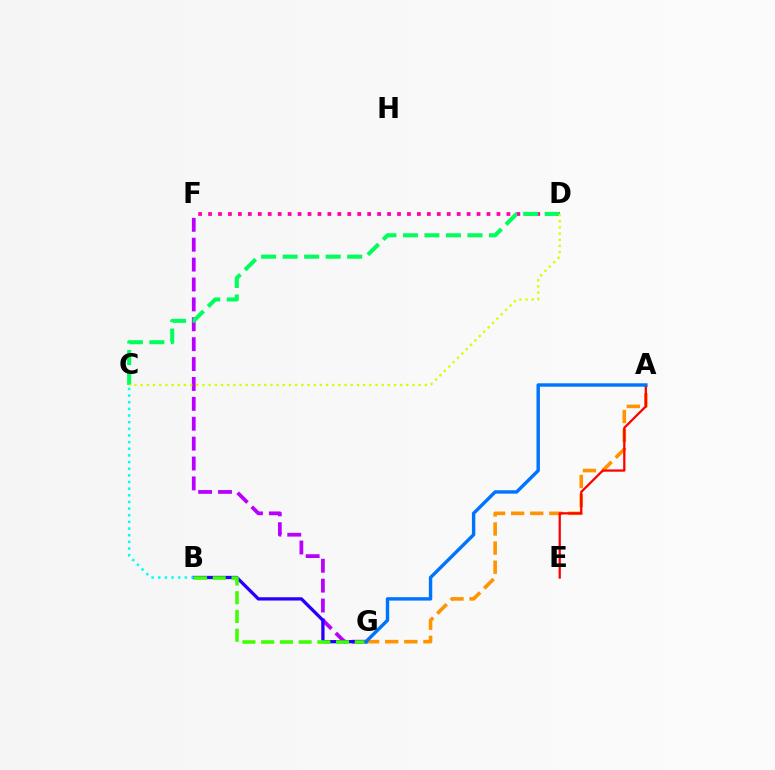{('D', 'F'): [{'color': '#ff00ac', 'line_style': 'dotted', 'thickness': 2.7}], ('F', 'G'): [{'color': '#b900ff', 'line_style': 'dashed', 'thickness': 2.7}], ('A', 'G'): [{'color': '#ff9400', 'line_style': 'dashed', 'thickness': 2.59}, {'color': '#0074ff', 'line_style': 'solid', 'thickness': 2.46}], ('C', 'D'): [{'color': '#00ff5c', 'line_style': 'dashed', 'thickness': 2.92}, {'color': '#d1ff00', 'line_style': 'dotted', 'thickness': 1.68}], ('B', 'G'): [{'color': '#2500ff', 'line_style': 'solid', 'thickness': 2.36}, {'color': '#3dff00', 'line_style': 'dashed', 'thickness': 2.54}], ('B', 'C'): [{'color': '#00fff6', 'line_style': 'dotted', 'thickness': 1.81}], ('A', 'E'): [{'color': '#ff0000', 'line_style': 'solid', 'thickness': 1.63}]}